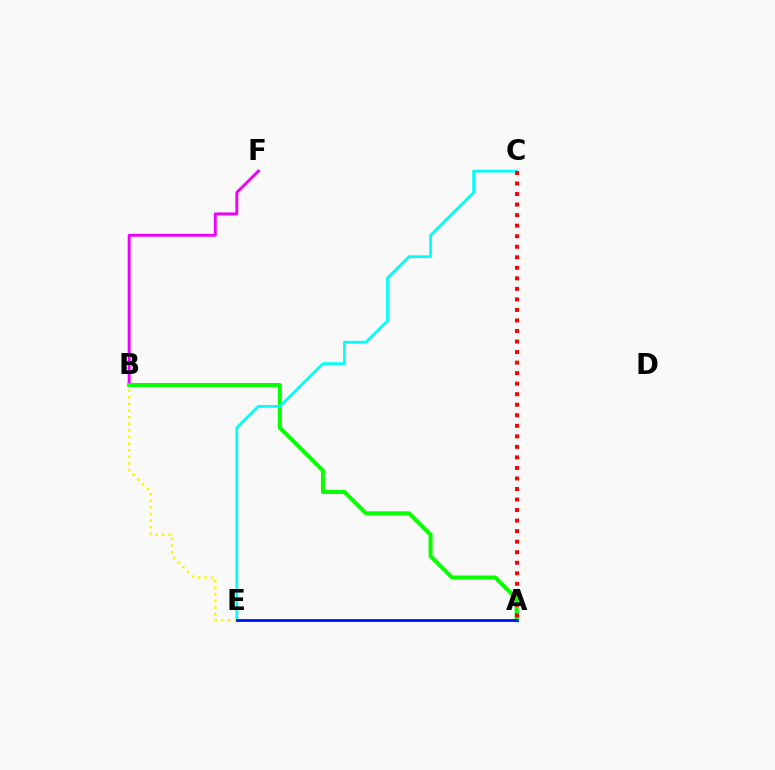{('B', 'F'): [{'color': '#ee00ff', 'line_style': 'solid', 'thickness': 2.1}], ('A', 'B'): [{'color': '#08ff00', 'line_style': 'solid', 'thickness': 2.89}], ('C', 'E'): [{'color': '#00fff6', 'line_style': 'solid', 'thickness': 1.99}], ('B', 'E'): [{'color': '#fcf500', 'line_style': 'dotted', 'thickness': 1.8}], ('A', 'E'): [{'color': '#0010ff', 'line_style': 'solid', 'thickness': 2.03}], ('A', 'C'): [{'color': '#ff0000', 'line_style': 'dotted', 'thickness': 2.86}]}